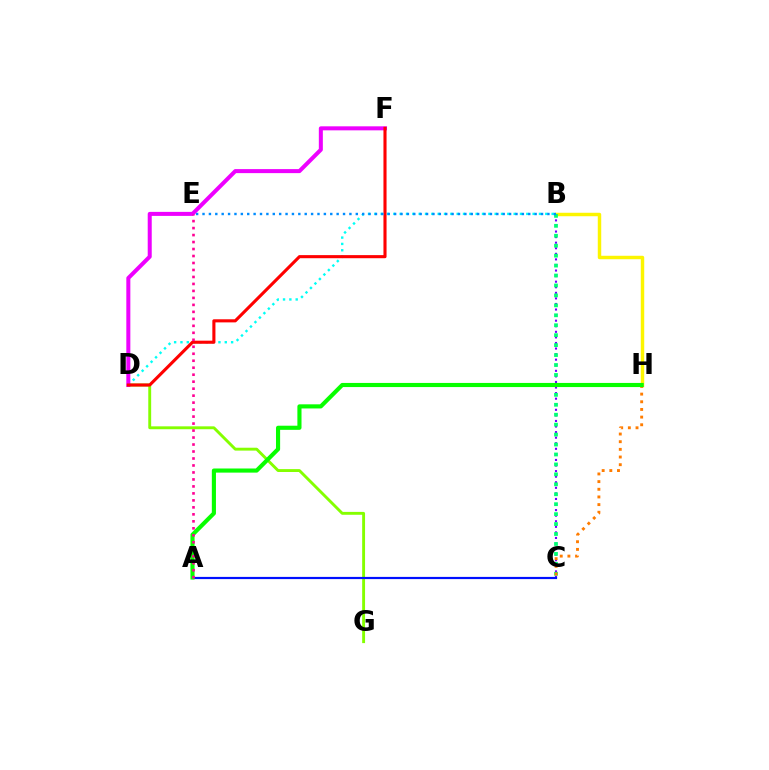{('D', 'G'): [{'color': '#84ff00', 'line_style': 'solid', 'thickness': 2.08}], ('B', 'D'): [{'color': '#00fff6', 'line_style': 'dotted', 'thickness': 1.72}], ('B', 'H'): [{'color': '#fcf500', 'line_style': 'solid', 'thickness': 2.49}], ('B', 'C'): [{'color': '#7200ff', 'line_style': 'dotted', 'thickness': 1.51}, {'color': '#00ff74', 'line_style': 'dotted', 'thickness': 2.7}], ('C', 'H'): [{'color': '#ff7c00', 'line_style': 'dotted', 'thickness': 2.08}], ('D', 'F'): [{'color': '#ee00ff', 'line_style': 'solid', 'thickness': 2.89}, {'color': '#ff0000', 'line_style': 'solid', 'thickness': 2.23}], ('A', 'C'): [{'color': '#0010ff', 'line_style': 'solid', 'thickness': 1.58}], ('B', 'E'): [{'color': '#008cff', 'line_style': 'dotted', 'thickness': 1.74}], ('A', 'H'): [{'color': '#08ff00', 'line_style': 'solid', 'thickness': 2.97}], ('A', 'E'): [{'color': '#ff0094', 'line_style': 'dotted', 'thickness': 1.9}]}